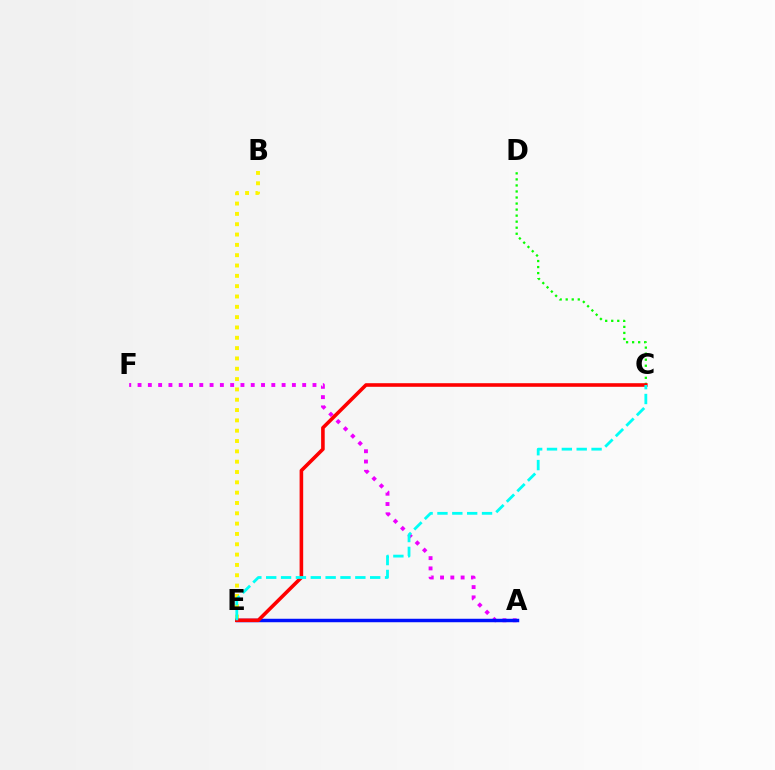{('A', 'F'): [{'color': '#ee00ff', 'line_style': 'dotted', 'thickness': 2.8}], ('C', 'D'): [{'color': '#08ff00', 'line_style': 'dotted', 'thickness': 1.64}], ('B', 'E'): [{'color': '#fcf500', 'line_style': 'dotted', 'thickness': 2.81}], ('A', 'E'): [{'color': '#0010ff', 'line_style': 'solid', 'thickness': 2.5}], ('C', 'E'): [{'color': '#ff0000', 'line_style': 'solid', 'thickness': 2.59}, {'color': '#00fff6', 'line_style': 'dashed', 'thickness': 2.02}]}